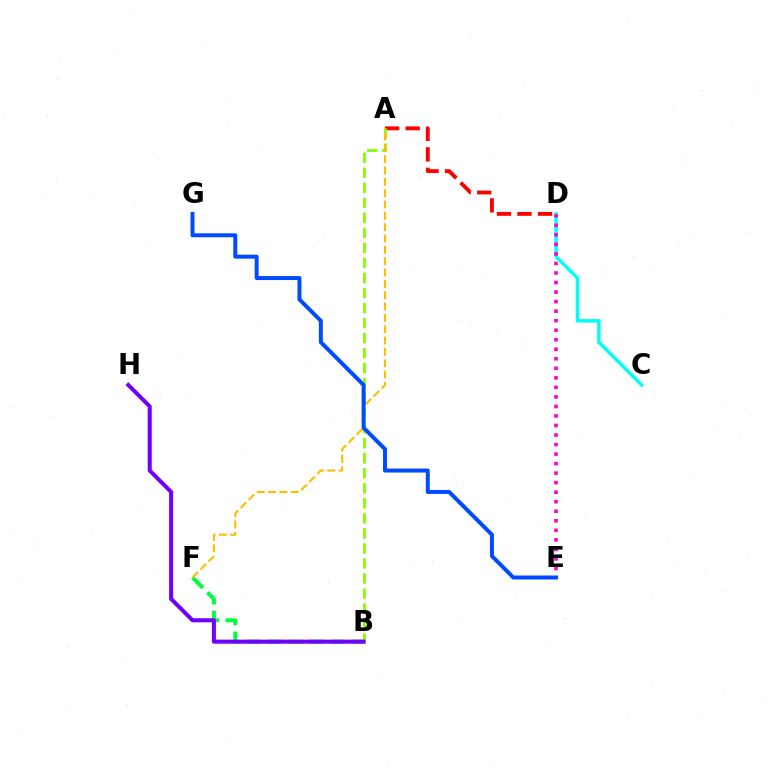{('C', 'D'): [{'color': '#00fff6', 'line_style': 'solid', 'thickness': 2.52}], ('B', 'F'): [{'color': '#00ff39', 'line_style': 'dashed', 'thickness': 2.86}], ('A', 'D'): [{'color': '#ff0000', 'line_style': 'dashed', 'thickness': 2.79}], ('D', 'E'): [{'color': '#ff00cf', 'line_style': 'dotted', 'thickness': 2.59}], ('A', 'B'): [{'color': '#84ff00', 'line_style': 'dashed', 'thickness': 2.04}], ('A', 'F'): [{'color': '#ffbd00', 'line_style': 'dashed', 'thickness': 1.54}], ('E', 'G'): [{'color': '#004bff', 'line_style': 'solid', 'thickness': 2.87}], ('B', 'H'): [{'color': '#7200ff', 'line_style': 'solid', 'thickness': 2.92}]}